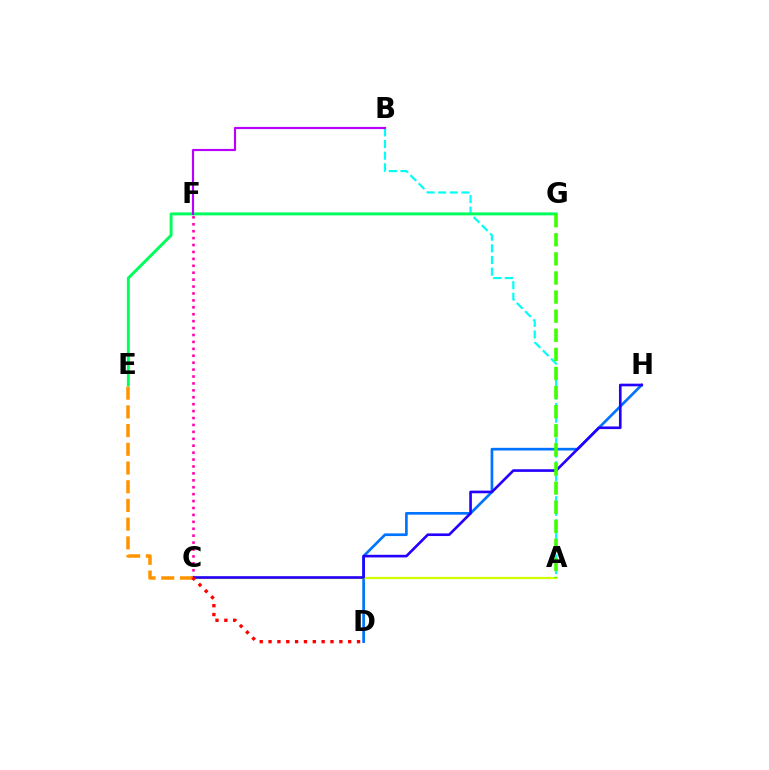{('A', 'B'): [{'color': '#00fff6', 'line_style': 'dashed', 'thickness': 1.58}], ('D', 'H'): [{'color': '#0074ff', 'line_style': 'solid', 'thickness': 1.93}], ('A', 'C'): [{'color': '#d1ff00', 'line_style': 'solid', 'thickness': 1.61}], ('E', 'G'): [{'color': '#00ff5c', 'line_style': 'solid', 'thickness': 2.12}], ('C', 'F'): [{'color': '#ff00ac', 'line_style': 'dotted', 'thickness': 1.88}], ('C', 'H'): [{'color': '#2500ff', 'line_style': 'solid', 'thickness': 1.9}], ('B', 'F'): [{'color': '#b900ff', 'line_style': 'solid', 'thickness': 1.56}], ('C', 'E'): [{'color': '#ff9400', 'line_style': 'dashed', 'thickness': 2.54}], ('C', 'D'): [{'color': '#ff0000', 'line_style': 'dotted', 'thickness': 2.4}], ('A', 'G'): [{'color': '#3dff00', 'line_style': 'dashed', 'thickness': 2.59}]}